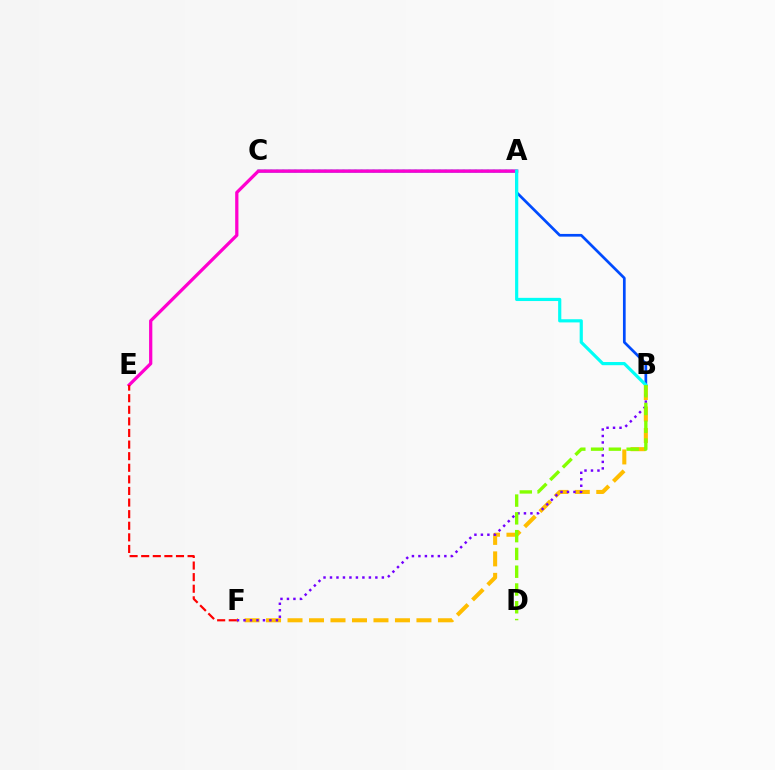{('B', 'F'): [{'color': '#ffbd00', 'line_style': 'dashed', 'thickness': 2.92}, {'color': '#7200ff', 'line_style': 'dotted', 'thickness': 1.76}], ('A', 'C'): [{'color': '#00ff39', 'line_style': 'dotted', 'thickness': 1.64}], ('B', 'C'): [{'color': '#004bff', 'line_style': 'solid', 'thickness': 1.95}], ('A', 'E'): [{'color': '#ff00cf', 'line_style': 'solid', 'thickness': 2.34}], ('A', 'B'): [{'color': '#00fff6', 'line_style': 'solid', 'thickness': 2.29}], ('E', 'F'): [{'color': '#ff0000', 'line_style': 'dashed', 'thickness': 1.58}], ('B', 'D'): [{'color': '#84ff00', 'line_style': 'dashed', 'thickness': 2.42}]}